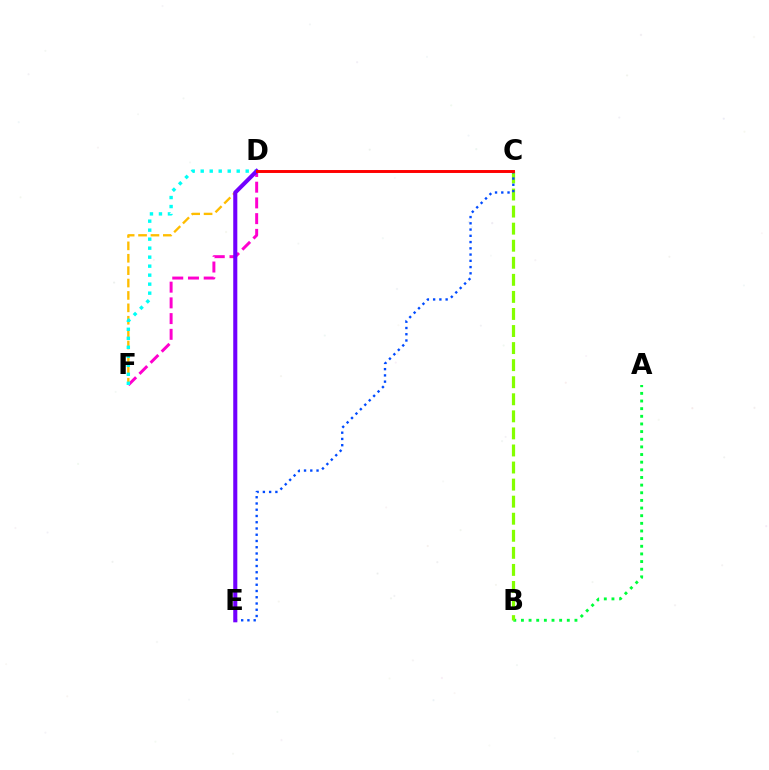{('D', 'F'): [{'color': '#ff00cf', 'line_style': 'dashed', 'thickness': 2.14}, {'color': '#ffbd00', 'line_style': 'dashed', 'thickness': 1.68}, {'color': '#00fff6', 'line_style': 'dotted', 'thickness': 2.45}], ('A', 'B'): [{'color': '#00ff39', 'line_style': 'dotted', 'thickness': 2.08}], ('B', 'C'): [{'color': '#84ff00', 'line_style': 'dashed', 'thickness': 2.32}], ('C', 'E'): [{'color': '#004bff', 'line_style': 'dotted', 'thickness': 1.7}], ('D', 'E'): [{'color': '#7200ff', 'line_style': 'solid', 'thickness': 2.93}], ('C', 'D'): [{'color': '#ff0000', 'line_style': 'solid', 'thickness': 2.11}]}